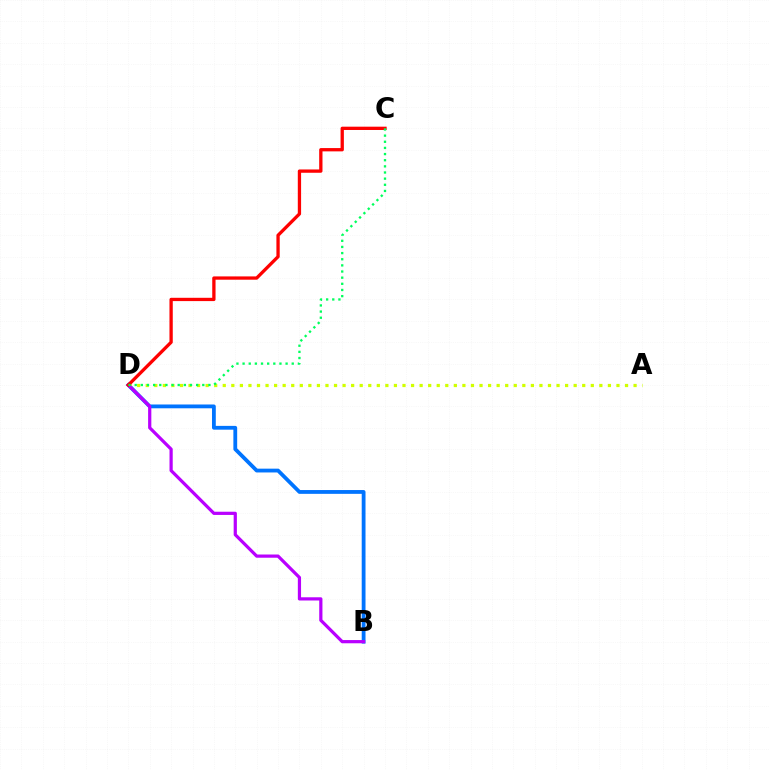{('B', 'D'): [{'color': '#0074ff', 'line_style': 'solid', 'thickness': 2.74}, {'color': '#b900ff', 'line_style': 'solid', 'thickness': 2.32}], ('A', 'D'): [{'color': '#d1ff00', 'line_style': 'dotted', 'thickness': 2.33}], ('C', 'D'): [{'color': '#ff0000', 'line_style': 'solid', 'thickness': 2.38}, {'color': '#00ff5c', 'line_style': 'dotted', 'thickness': 1.67}]}